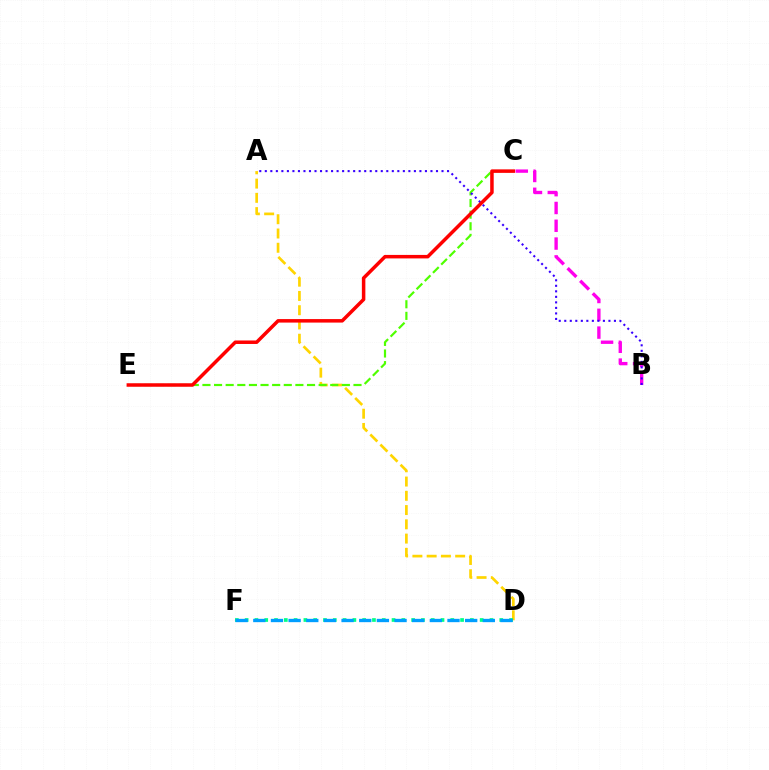{('A', 'D'): [{'color': '#ffd500', 'line_style': 'dashed', 'thickness': 1.94}], ('D', 'F'): [{'color': '#00ff86', 'line_style': 'dotted', 'thickness': 2.66}, {'color': '#009eff', 'line_style': 'dashed', 'thickness': 2.4}], ('C', 'E'): [{'color': '#4fff00', 'line_style': 'dashed', 'thickness': 1.58}, {'color': '#ff0000', 'line_style': 'solid', 'thickness': 2.52}], ('B', 'C'): [{'color': '#ff00ed', 'line_style': 'dashed', 'thickness': 2.42}], ('A', 'B'): [{'color': '#3700ff', 'line_style': 'dotted', 'thickness': 1.5}]}